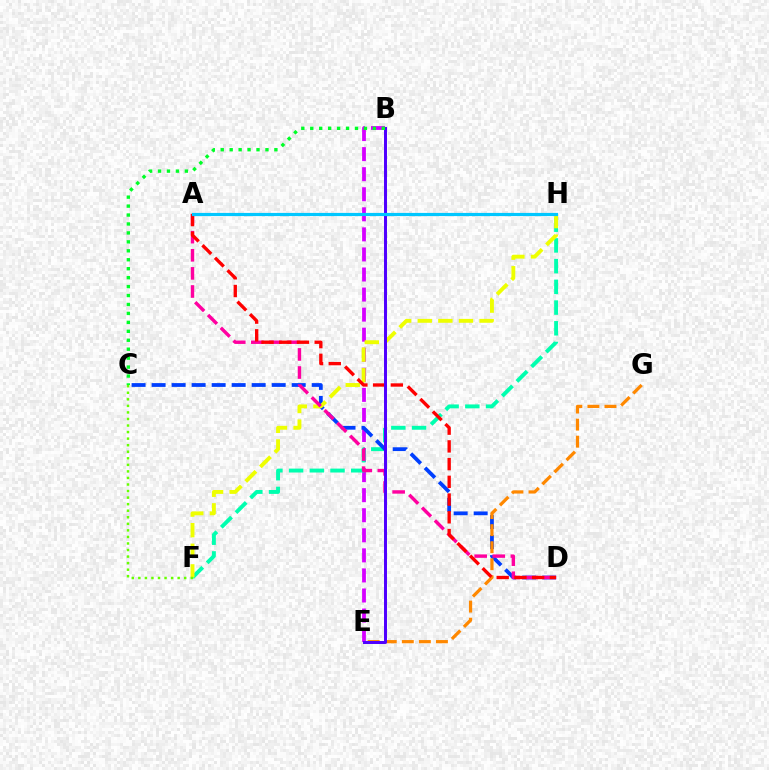{('B', 'E'): [{'color': '#d600ff', 'line_style': 'dashed', 'thickness': 2.73}, {'color': '#4f00ff', 'line_style': 'solid', 'thickness': 2.15}], ('F', 'H'): [{'color': '#00ffaf', 'line_style': 'dashed', 'thickness': 2.81}, {'color': '#eeff00', 'line_style': 'dashed', 'thickness': 2.8}], ('C', 'D'): [{'color': '#003fff', 'line_style': 'dashed', 'thickness': 2.72}], ('C', 'F'): [{'color': '#66ff00', 'line_style': 'dotted', 'thickness': 1.78}], ('E', 'G'): [{'color': '#ff8800', 'line_style': 'dashed', 'thickness': 2.32}], ('A', 'D'): [{'color': '#ff00a0', 'line_style': 'dashed', 'thickness': 2.46}, {'color': '#ff0000', 'line_style': 'dashed', 'thickness': 2.41}], ('B', 'C'): [{'color': '#00ff27', 'line_style': 'dotted', 'thickness': 2.43}], ('A', 'H'): [{'color': '#00c7ff', 'line_style': 'solid', 'thickness': 2.29}]}